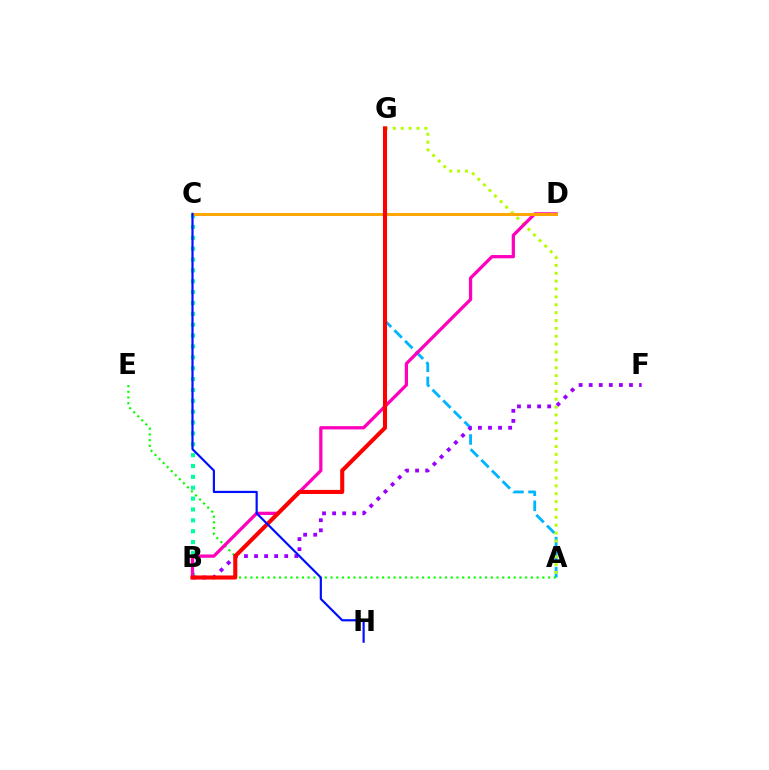{('B', 'C'): [{'color': '#00ff9d', 'line_style': 'dotted', 'thickness': 2.95}], ('A', 'G'): [{'color': '#00b5ff', 'line_style': 'dashed', 'thickness': 2.05}, {'color': '#b3ff00', 'line_style': 'dotted', 'thickness': 2.14}], ('A', 'E'): [{'color': '#08ff00', 'line_style': 'dotted', 'thickness': 1.56}], ('B', 'D'): [{'color': '#ff00bd', 'line_style': 'solid', 'thickness': 2.35}], ('B', 'F'): [{'color': '#9b00ff', 'line_style': 'dotted', 'thickness': 2.74}], ('C', 'D'): [{'color': '#ffa500', 'line_style': 'solid', 'thickness': 2.12}], ('B', 'G'): [{'color': '#ff0000', 'line_style': 'solid', 'thickness': 2.94}], ('C', 'H'): [{'color': '#0010ff', 'line_style': 'solid', 'thickness': 1.58}]}